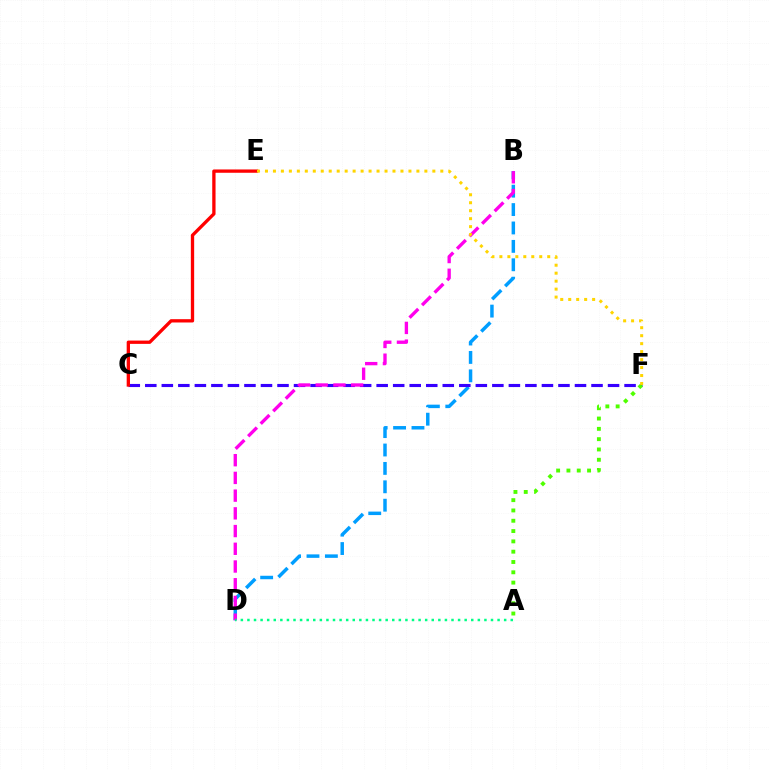{('B', 'D'): [{'color': '#009eff', 'line_style': 'dashed', 'thickness': 2.5}, {'color': '#ff00ed', 'line_style': 'dashed', 'thickness': 2.41}], ('C', 'F'): [{'color': '#3700ff', 'line_style': 'dashed', 'thickness': 2.25}], ('A', 'F'): [{'color': '#4fff00', 'line_style': 'dotted', 'thickness': 2.8}], ('C', 'E'): [{'color': '#ff0000', 'line_style': 'solid', 'thickness': 2.38}], ('E', 'F'): [{'color': '#ffd500', 'line_style': 'dotted', 'thickness': 2.17}], ('A', 'D'): [{'color': '#00ff86', 'line_style': 'dotted', 'thickness': 1.79}]}